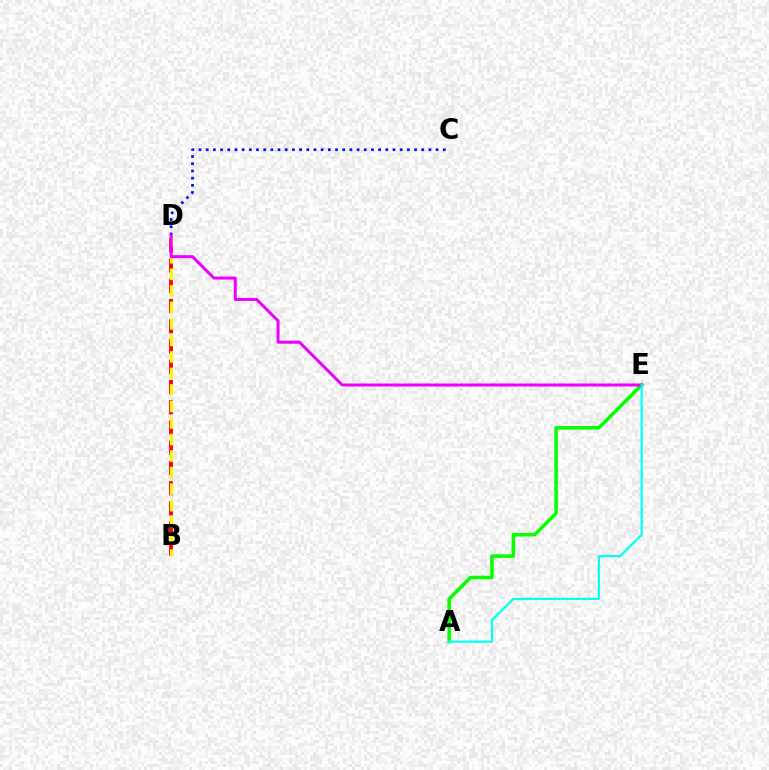{('B', 'D'): [{'color': '#ff0000', 'line_style': 'dashed', 'thickness': 2.75}, {'color': '#fcf500', 'line_style': 'dashed', 'thickness': 2.24}], ('A', 'E'): [{'color': '#08ff00', 'line_style': 'solid', 'thickness': 2.55}, {'color': '#00fff6', 'line_style': 'solid', 'thickness': 1.56}], ('C', 'D'): [{'color': '#0010ff', 'line_style': 'dotted', 'thickness': 1.95}], ('D', 'E'): [{'color': '#ee00ff', 'line_style': 'solid', 'thickness': 2.16}]}